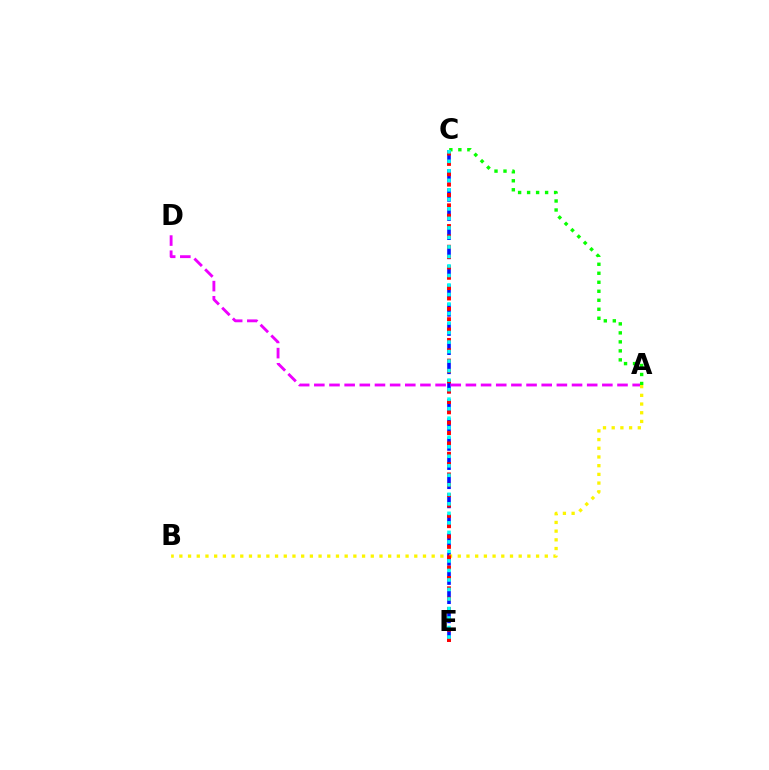{('C', 'E'): [{'color': '#0010ff', 'line_style': 'dashed', 'thickness': 2.6}, {'color': '#ff0000', 'line_style': 'dotted', 'thickness': 2.81}, {'color': '#00fff6', 'line_style': 'dotted', 'thickness': 2.59}], ('A', 'D'): [{'color': '#ee00ff', 'line_style': 'dashed', 'thickness': 2.06}], ('A', 'C'): [{'color': '#08ff00', 'line_style': 'dotted', 'thickness': 2.45}], ('A', 'B'): [{'color': '#fcf500', 'line_style': 'dotted', 'thickness': 2.36}]}